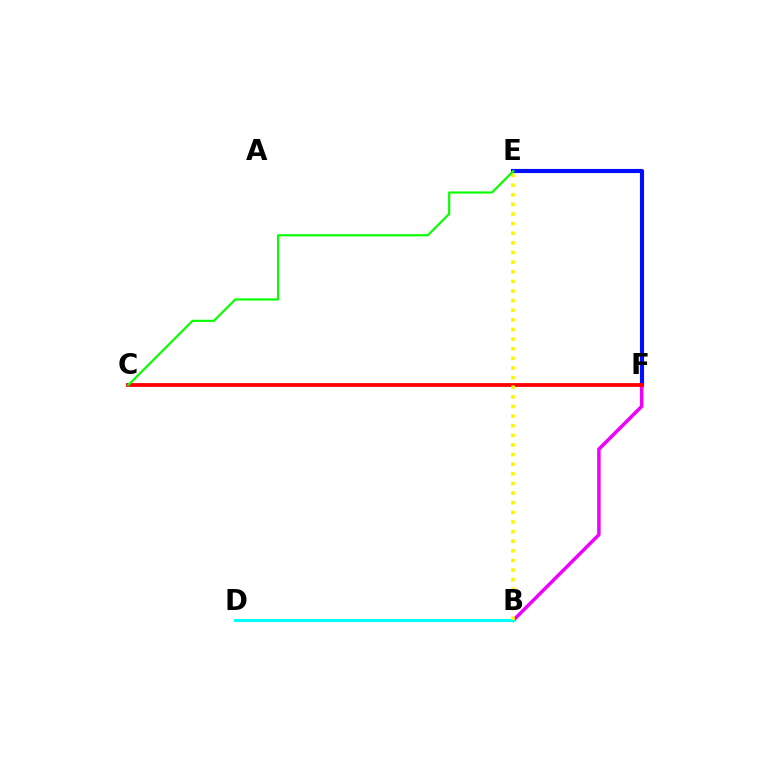{('E', 'F'): [{'color': '#0010ff', 'line_style': 'solid', 'thickness': 2.96}], ('B', 'F'): [{'color': '#ee00ff', 'line_style': 'solid', 'thickness': 2.51}], ('C', 'F'): [{'color': '#ff0000', 'line_style': 'solid', 'thickness': 2.74}], ('B', 'D'): [{'color': '#00fff6', 'line_style': 'solid', 'thickness': 2.19}], ('B', 'E'): [{'color': '#fcf500', 'line_style': 'dotted', 'thickness': 2.61}], ('C', 'E'): [{'color': '#08ff00', 'line_style': 'solid', 'thickness': 1.56}]}